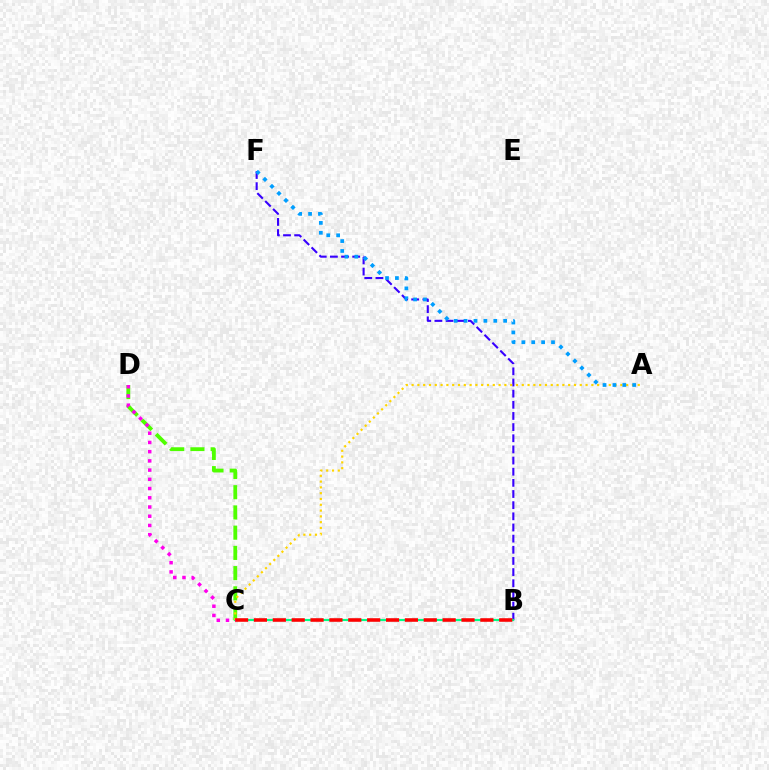{('B', 'F'): [{'color': '#3700ff', 'line_style': 'dashed', 'thickness': 1.52}], ('C', 'D'): [{'color': '#4fff00', 'line_style': 'dashed', 'thickness': 2.75}, {'color': '#ff00ed', 'line_style': 'dotted', 'thickness': 2.51}], ('B', 'C'): [{'color': '#00ff86', 'line_style': 'solid', 'thickness': 1.55}, {'color': '#ff0000', 'line_style': 'dashed', 'thickness': 2.56}], ('A', 'C'): [{'color': '#ffd500', 'line_style': 'dotted', 'thickness': 1.58}], ('A', 'F'): [{'color': '#009eff', 'line_style': 'dotted', 'thickness': 2.69}]}